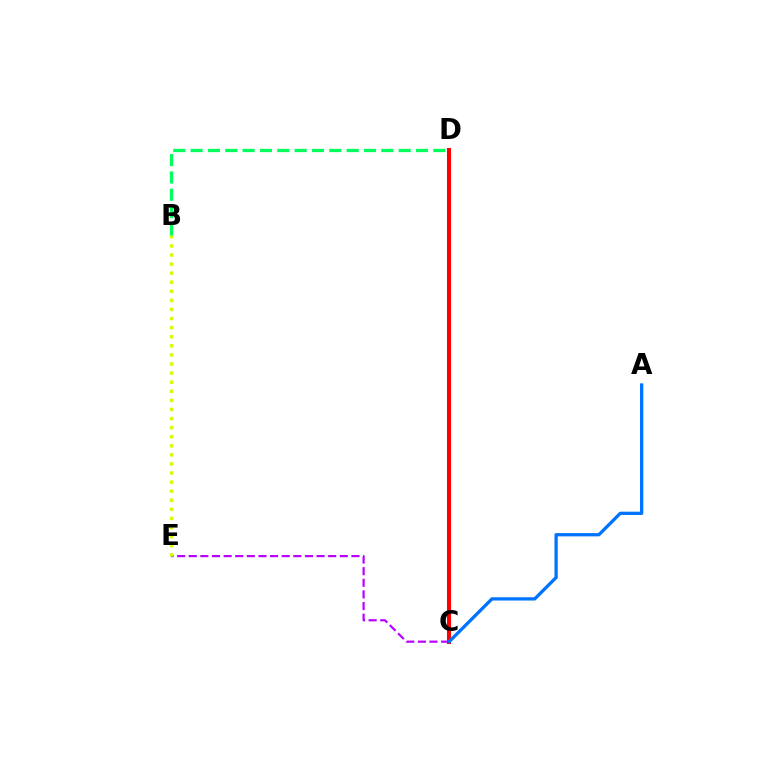{('C', 'E'): [{'color': '#b900ff', 'line_style': 'dashed', 'thickness': 1.58}], ('C', 'D'): [{'color': '#ff0000', 'line_style': 'solid', 'thickness': 2.92}], ('B', 'E'): [{'color': '#d1ff00', 'line_style': 'dotted', 'thickness': 2.47}], ('A', 'C'): [{'color': '#0074ff', 'line_style': 'solid', 'thickness': 2.36}], ('B', 'D'): [{'color': '#00ff5c', 'line_style': 'dashed', 'thickness': 2.36}]}